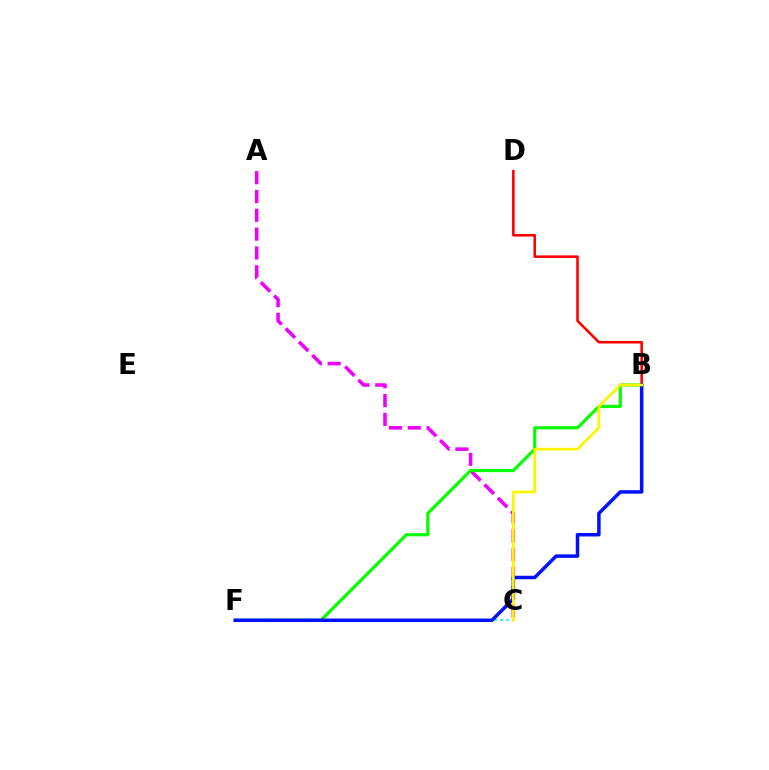{('A', 'C'): [{'color': '#ee00ff', 'line_style': 'dashed', 'thickness': 2.56}], ('C', 'F'): [{'color': '#00fff6', 'line_style': 'dotted', 'thickness': 1.57}], ('B', 'F'): [{'color': '#08ff00', 'line_style': 'solid', 'thickness': 2.28}, {'color': '#0010ff', 'line_style': 'solid', 'thickness': 2.52}], ('B', 'D'): [{'color': '#ff0000', 'line_style': 'solid', 'thickness': 1.86}], ('B', 'C'): [{'color': '#fcf500', 'line_style': 'solid', 'thickness': 1.96}]}